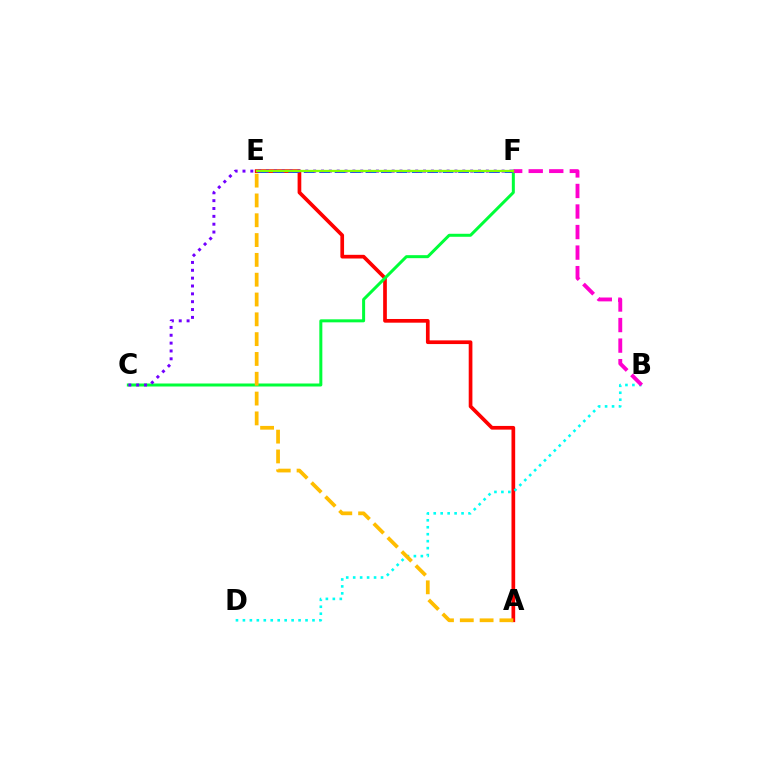{('A', 'E'): [{'color': '#ff0000', 'line_style': 'solid', 'thickness': 2.66}, {'color': '#ffbd00', 'line_style': 'dashed', 'thickness': 2.69}], ('B', 'D'): [{'color': '#00fff6', 'line_style': 'dotted', 'thickness': 1.89}], ('E', 'F'): [{'color': '#004bff', 'line_style': 'dashed', 'thickness': 2.1}, {'color': '#84ff00', 'line_style': 'solid', 'thickness': 1.64}], ('C', 'F'): [{'color': '#00ff39', 'line_style': 'solid', 'thickness': 2.16}, {'color': '#7200ff', 'line_style': 'dotted', 'thickness': 2.13}], ('B', 'F'): [{'color': '#ff00cf', 'line_style': 'dashed', 'thickness': 2.79}]}